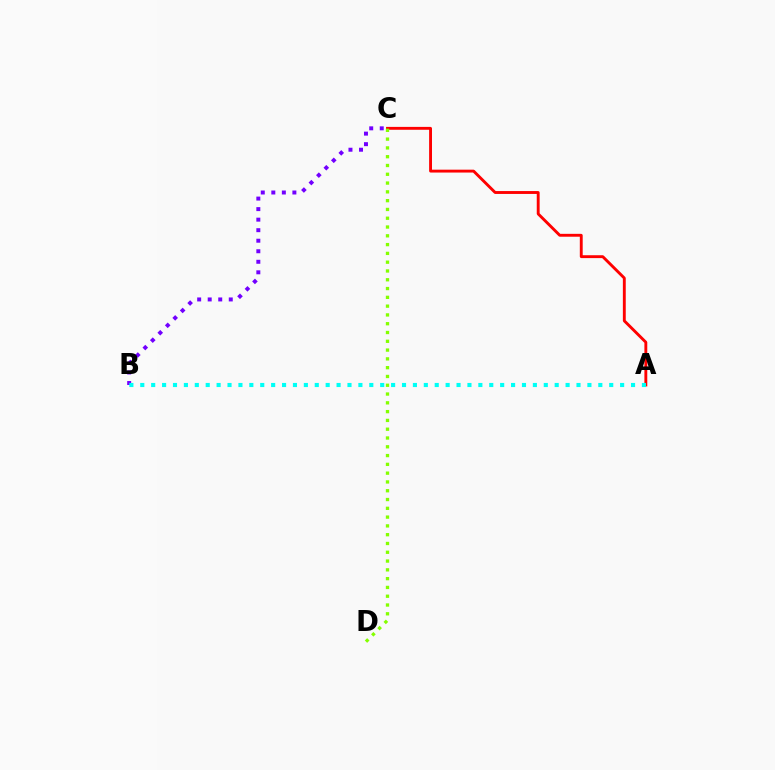{('A', 'C'): [{'color': '#ff0000', 'line_style': 'solid', 'thickness': 2.07}], ('B', 'C'): [{'color': '#7200ff', 'line_style': 'dotted', 'thickness': 2.86}], ('C', 'D'): [{'color': '#84ff00', 'line_style': 'dotted', 'thickness': 2.39}], ('A', 'B'): [{'color': '#00fff6', 'line_style': 'dotted', 'thickness': 2.96}]}